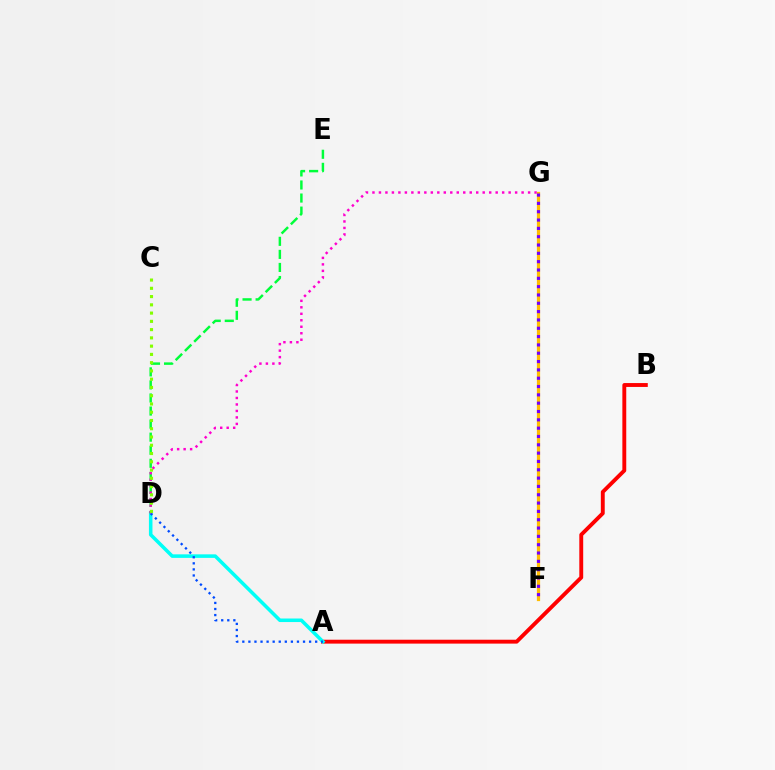{('A', 'B'): [{'color': '#ff0000', 'line_style': 'solid', 'thickness': 2.8}], ('A', 'D'): [{'color': '#00fff6', 'line_style': 'solid', 'thickness': 2.55}, {'color': '#004bff', 'line_style': 'dotted', 'thickness': 1.65}], ('D', 'E'): [{'color': '#00ff39', 'line_style': 'dashed', 'thickness': 1.77}], ('D', 'G'): [{'color': '#ff00cf', 'line_style': 'dotted', 'thickness': 1.76}], ('C', 'D'): [{'color': '#84ff00', 'line_style': 'dotted', 'thickness': 2.24}], ('F', 'G'): [{'color': '#ffbd00', 'line_style': 'solid', 'thickness': 2.33}, {'color': '#7200ff', 'line_style': 'dotted', 'thickness': 2.26}]}